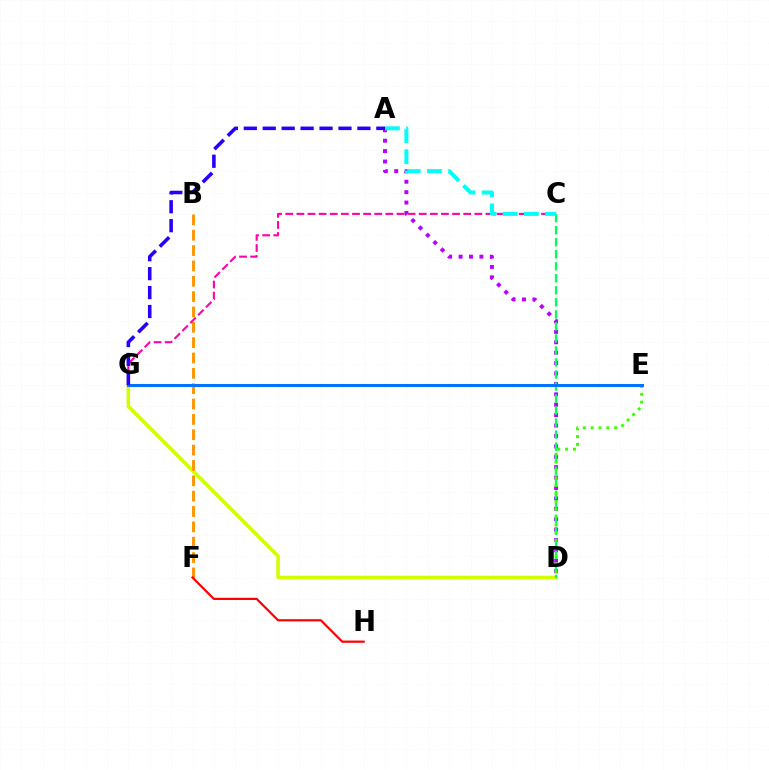{('A', 'D'): [{'color': '#b900ff', 'line_style': 'dotted', 'thickness': 2.83}], ('D', 'G'): [{'color': '#d1ff00', 'line_style': 'solid', 'thickness': 2.56}], ('C', 'D'): [{'color': '#00ff5c', 'line_style': 'dashed', 'thickness': 1.63}], ('D', 'E'): [{'color': '#3dff00', 'line_style': 'dotted', 'thickness': 2.13}], ('B', 'F'): [{'color': '#ff9400', 'line_style': 'dashed', 'thickness': 2.09}], ('C', 'G'): [{'color': '#ff00ac', 'line_style': 'dashed', 'thickness': 1.51}], ('E', 'G'): [{'color': '#0074ff', 'line_style': 'solid', 'thickness': 2.18}], ('A', 'G'): [{'color': '#2500ff', 'line_style': 'dashed', 'thickness': 2.57}], ('A', 'C'): [{'color': '#00fff6', 'line_style': 'dashed', 'thickness': 2.88}], ('F', 'H'): [{'color': '#ff0000', 'line_style': 'solid', 'thickness': 1.58}]}